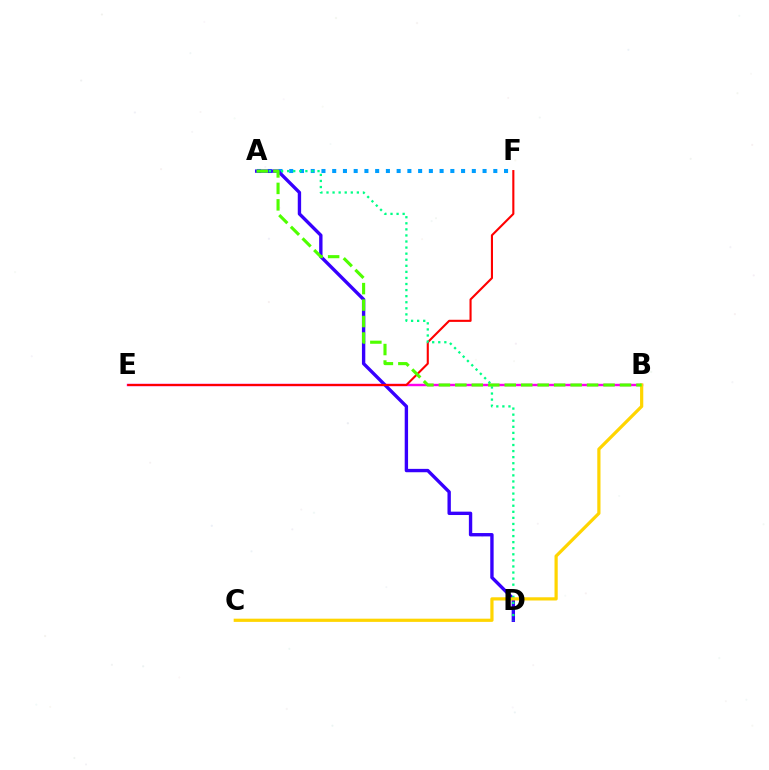{('B', 'E'): [{'color': '#ff00ed', 'line_style': 'solid', 'thickness': 1.74}], ('A', 'F'): [{'color': '#009eff', 'line_style': 'dotted', 'thickness': 2.92}], ('A', 'D'): [{'color': '#3700ff', 'line_style': 'solid', 'thickness': 2.43}, {'color': '#00ff86', 'line_style': 'dotted', 'thickness': 1.65}], ('E', 'F'): [{'color': '#ff0000', 'line_style': 'solid', 'thickness': 1.52}], ('B', 'C'): [{'color': '#ffd500', 'line_style': 'solid', 'thickness': 2.31}], ('A', 'B'): [{'color': '#4fff00', 'line_style': 'dashed', 'thickness': 2.24}]}